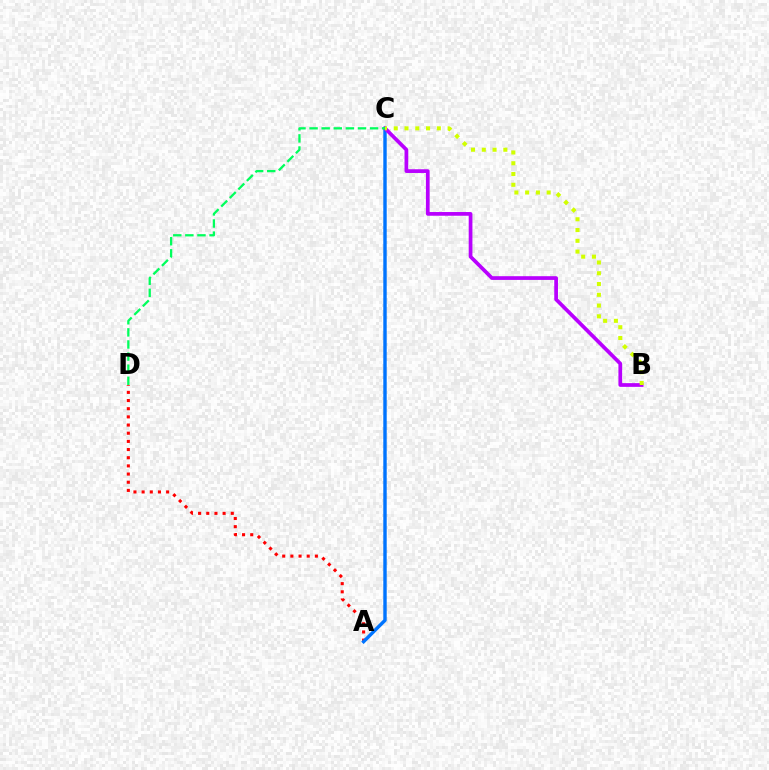{('A', 'D'): [{'color': '#ff0000', 'line_style': 'dotted', 'thickness': 2.22}], ('A', 'C'): [{'color': '#0074ff', 'line_style': 'solid', 'thickness': 2.46}], ('B', 'C'): [{'color': '#b900ff', 'line_style': 'solid', 'thickness': 2.68}, {'color': '#d1ff00', 'line_style': 'dotted', 'thickness': 2.93}], ('C', 'D'): [{'color': '#00ff5c', 'line_style': 'dashed', 'thickness': 1.64}]}